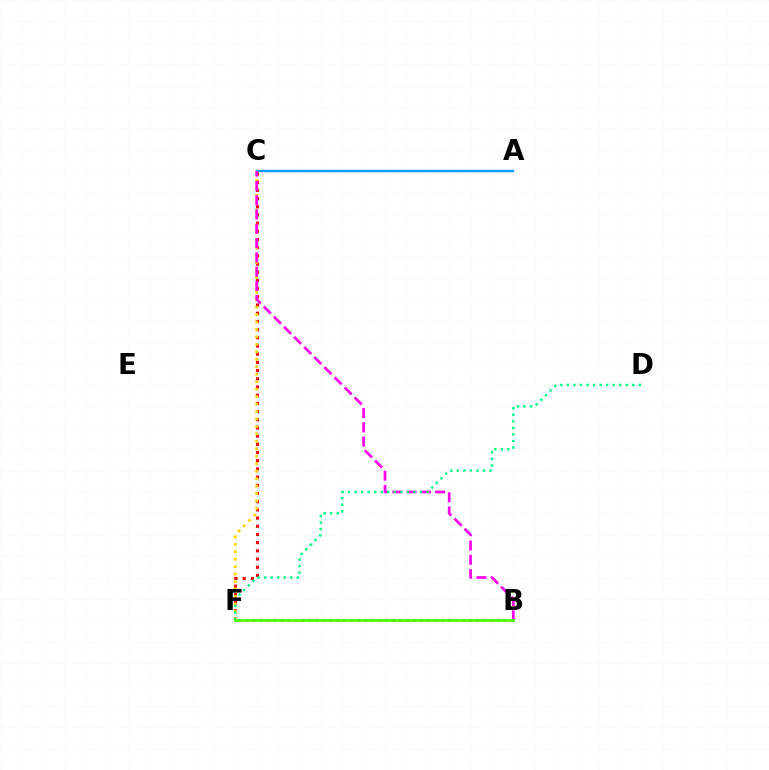{('C', 'F'): [{'color': '#ff0000', 'line_style': 'dotted', 'thickness': 2.23}, {'color': '#ffd500', 'line_style': 'dotted', 'thickness': 2.03}], ('A', 'C'): [{'color': '#009eff', 'line_style': 'solid', 'thickness': 1.75}], ('B', 'F'): [{'color': '#3700ff', 'line_style': 'dotted', 'thickness': 1.9}, {'color': '#4fff00', 'line_style': 'solid', 'thickness': 1.97}], ('B', 'C'): [{'color': '#ff00ed', 'line_style': 'dashed', 'thickness': 1.94}], ('D', 'F'): [{'color': '#00ff86', 'line_style': 'dotted', 'thickness': 1.78}]}